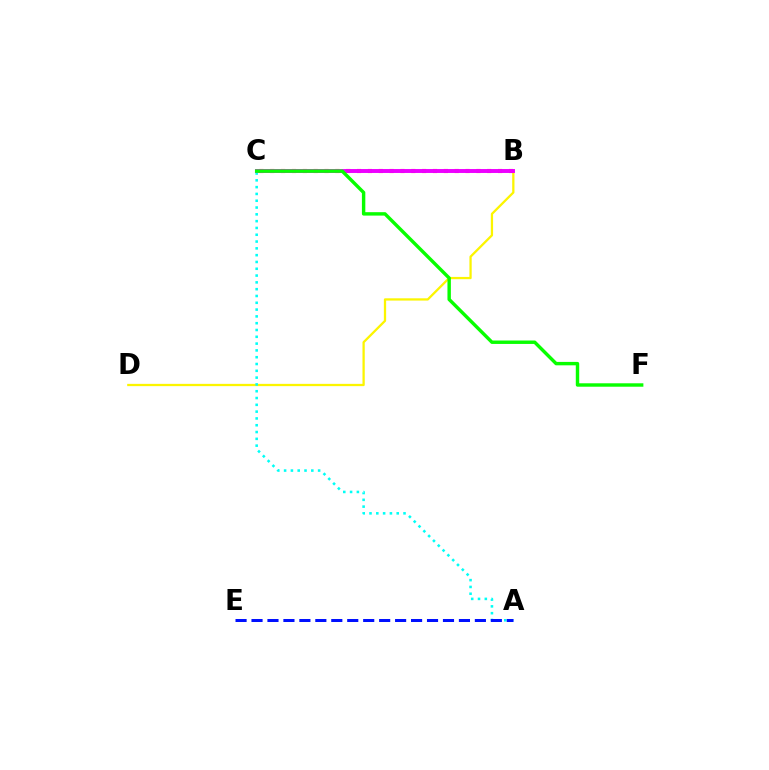{('B', 'D'): [{'color': '#fcf500', 'line_style': 'solid', 'thickness': 1.63}], ('A', 'C'): [{'color': '#00fff6', 'line_style': 'dotted', 'thickness': 1.85}], ('A', 'E'): [{'color': '#0010ff', 'line_style': 'dashed', 'thickness': 2.17}], ('B', 'C'): [{'color': '#ff0000', 'line_style': 'dotted', 'thickness': 2.95}, {'color': '#ee00ff', 'line_style': 'solid', 'thickness': 2.83}], ('C', 'F'): [{'color': '#08ff00', 'line_style': 'solid', 'thickness': 2.46}]}